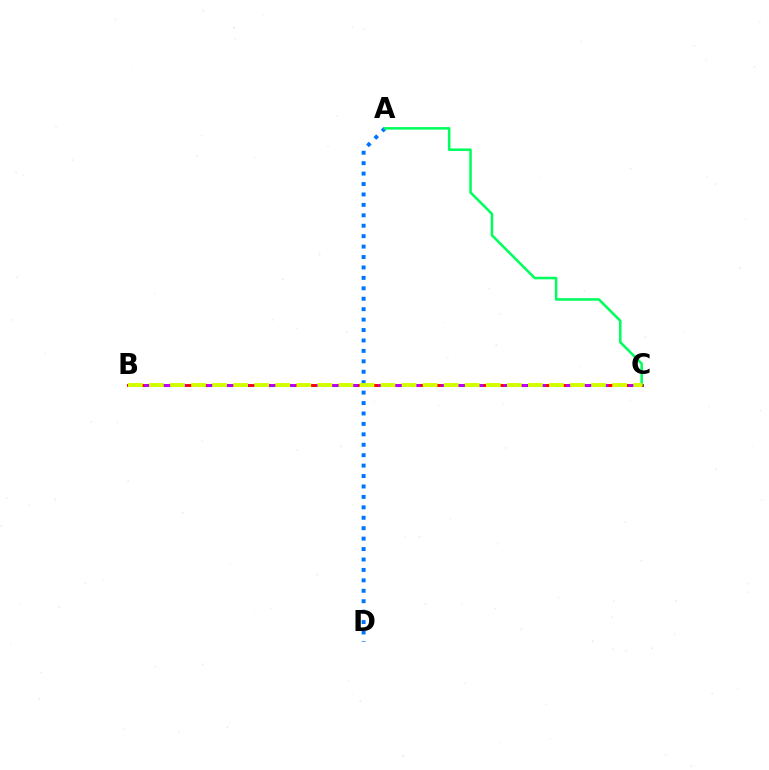{('A', 'D'): [{'color': '#0074ff', 'line_style': 'dotted', 'thickness': 2.83}], ('B', 'C'): [{'color': '#ff0000', 'line_style': 'solid', 'thickness': 2.09}, {'color': '#b900ff', 'line_style': 'dashed', 'thickness': 2.12}, {'color': '#d1ff00', 'line_style': 'dashed', 'thickness': 2.86}], ('A', 'C'): [{'color': '#00ff5c', 'line_style': 'solid', 'thickness': 1.83}]}